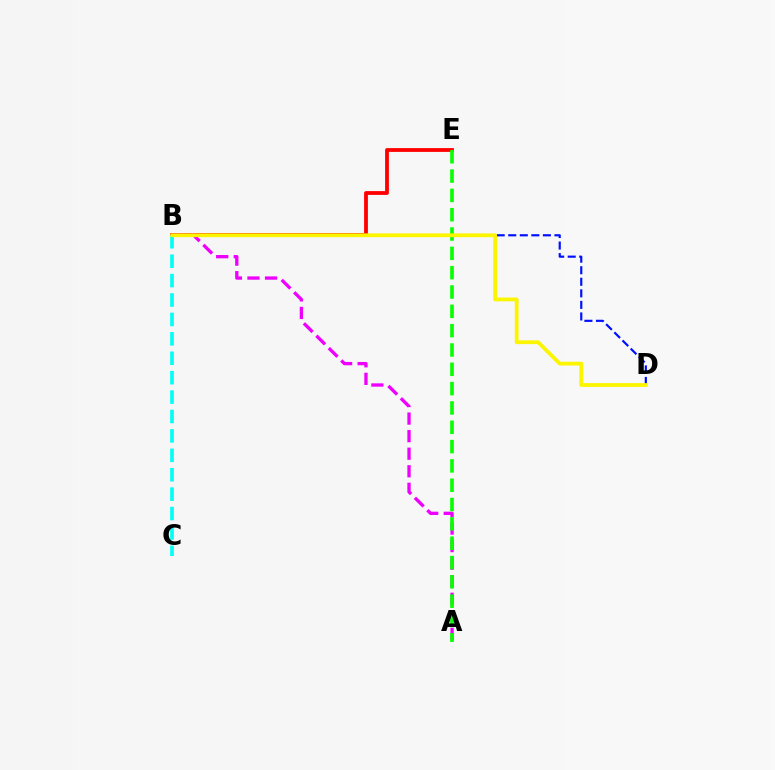{('B', 'D'): [{'color': '#0010ff', 'line_style': 'dashed', 'thickness': 1.57}, {'color': '#fcf500', 'line_style': 'solid', 'thickness': 2.73}], ('B', 'E'): [{'color': '#ff0000', 'line_style': 'solid', 'thickness': 2.74}], ('A', 'B'): [{'color': '#ee00ff', 'line_style': 'dashed', 'thickness': 2.39}], ('A', 'E'): [{'color': '#08ff00', 'line_style': 'dashed', 'thickness': 2.63}], ('B', 'C'): [{'color': '#00fff6', 'line_style': 'dashed', 'thickness': 2.64}]}